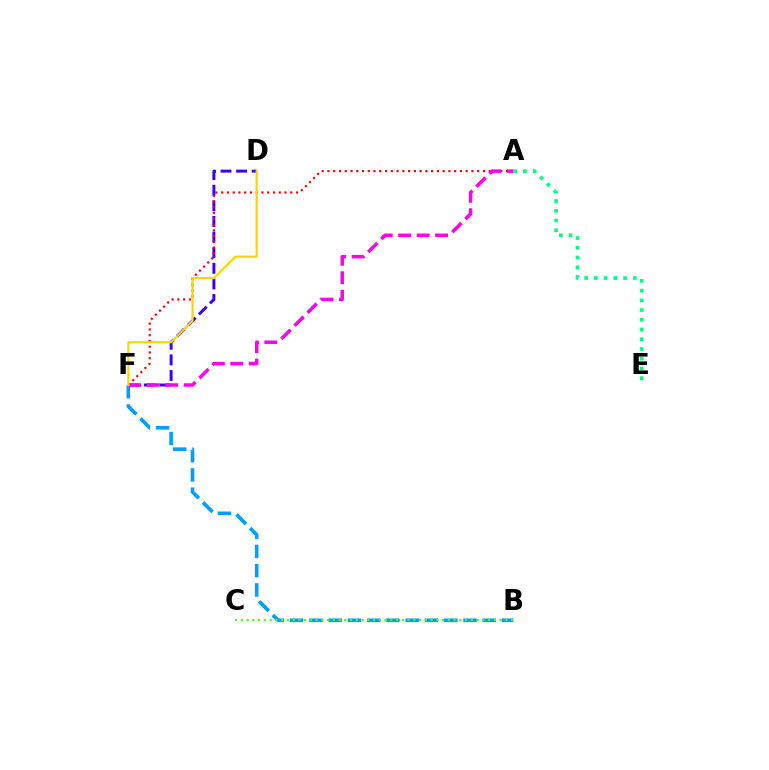{('D', 'F'): [{'color': '#3700ff', 'line_style': 'dashed', 'thickness': 2.12}, {'color': '#ffd500', 'line_style': 'solid', 'thickness': 1.57}], ('A', 'F'): [{'color': '#ff0000', 'line_style': 'dotted', 'thickness': 1.56}, {'color': '#ff00ed', 'line_style': 'dashed', 'thickness': 2.51}], ('B', 'F'): [{'color': '#009eff', 'line_style': 'dashed', 'thickness': 2.62}], ('B', 'C'): [{'color': '#4fff00', 'line_style': 'dotted', 'thickness': 1.56}], ('A', 'E'): [{'color': '#00ff86', 'line_style': 'dotted', 'thickness': 2.64}]}